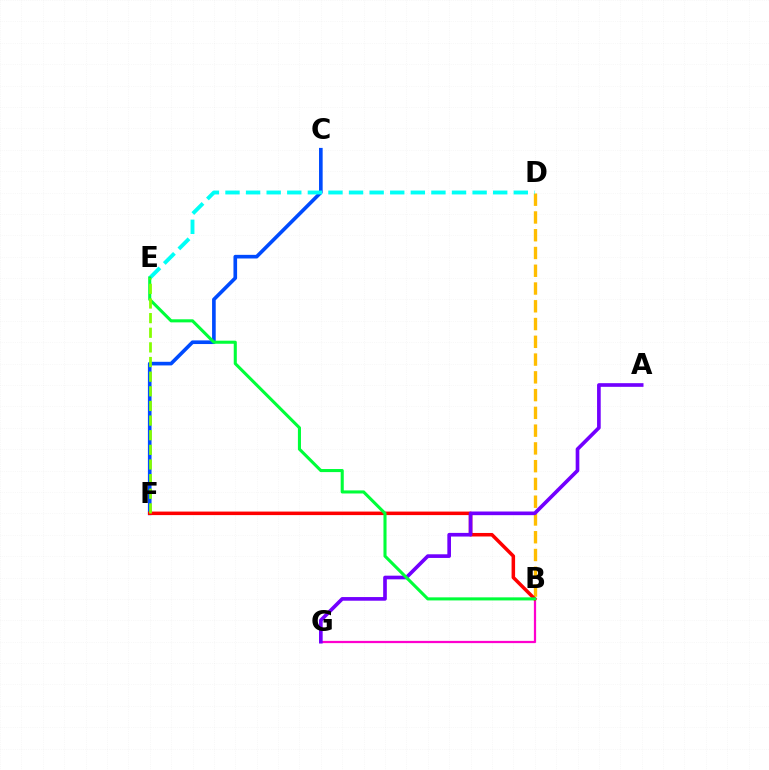{('B', 'G'): [{'color': '#ff00cf', 'line_style': 'solid', 'thickness': 1.61}], ('C', 'F'): [{'color': '#004bff', 'line_style': 'solid', 'thickness': 2.62}], ('B', 'D'): [{'color': '#ffbd00', 'line_style': 'dashed', 'thickness': 2.41}], ('B', 'F'): [{'color': '#ff0000', 'line_style': 'solid', 'thickness': 2.53}], ('A', 'G'): [{'color': '#7200ff', 'line_style': 'solid', 'thickness': 2.63}], ('D', 'E'): [{'color': '#00fff6', 'line_style': 'dashed', 'thickness': 2.8}], ('B', 'E'): [{'color': '#00ff39', 'line_style': 'solid', 'thickness': 2.22}], ('E', 'F'): [{'color': '#84ff00', 'line_style': 'dashed', 'thickness': 1.99}]}